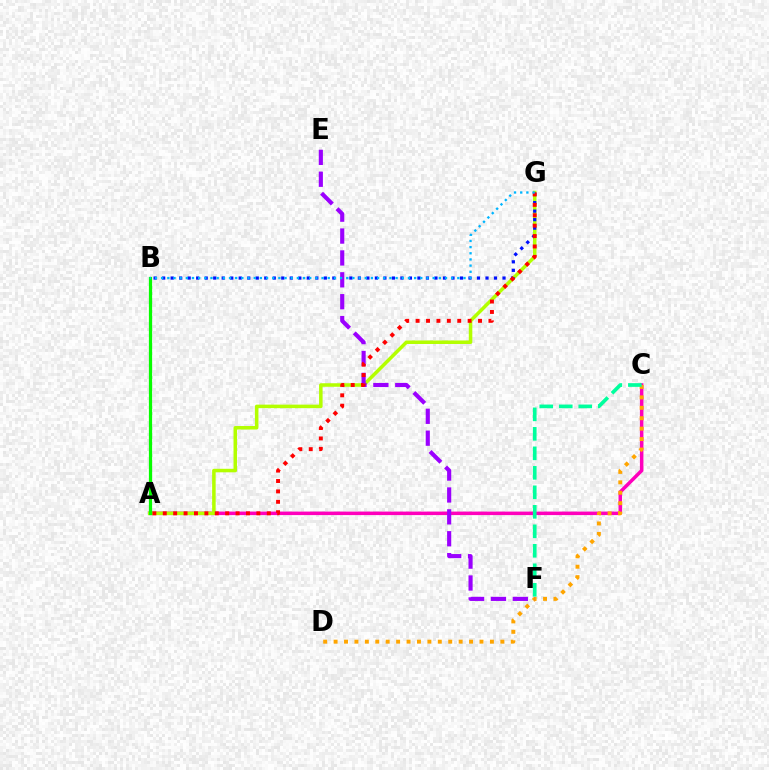{('A', 'C'): [{'color': '#ff00bd', 'line_style': 'solid', 'thickness': 2.53}], ('A', 'G'): [{'color': '#b3ff00', 'line_style': 'solid', 'thickness': 2.54}, {'color': '#ff0000', 'line_style': 'dotted', 'thickness': 2.83}], ('C', 'D'): [{'color': '#ffa500', 'line_style': 'dotted', 'thickness': 2.83}], ('B', 'G'): [{'color': '#0010ff', 'line_style': 'dotted', 'thickness': 2.31}, {'color': '#00b5ff', 'line_style': 'dotted', 'thickness': 1.68}], ('E', 'F'): [{'color': '#9b00ff', 'line_style': 'dashed', 'thickness': 2.97}], ('A', 'B'): [{'color': '#08ff00', 'line_style': 'solid', 'thickness': 2.32}], ('C', 'F'): [{'color': '#00ff9d', 'line_style': 'dashed', 'thickness': 2.65}]}